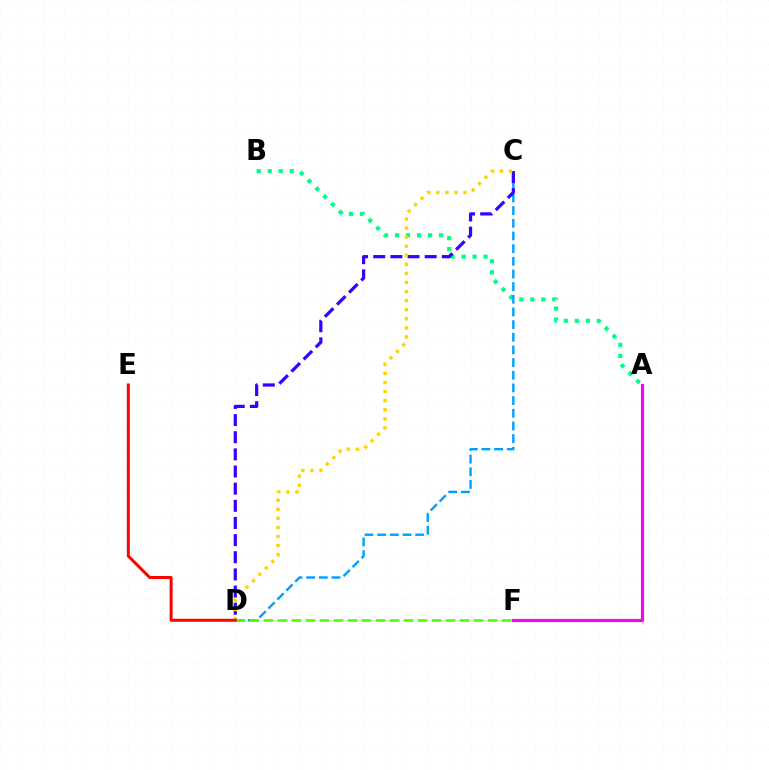{('A', 'B'): [{'color': '#00ff86', 'line_style': 'dotted', 'thickness': 2.99}], ('C', 'D'): [{'color': '#009eff', 'line_style': 'dashed', 'thickness': 1.72}, {'color': '#3700ff', 'line_style': 'dashed', 'thickness': 2.33}, {'color': '#ffd500', 'line_style': 'dotted', 'thickness': 2.46}], ('D', 'F'): [{'color': '#4fff00', 'line_style': 'dashed', 'thickness': 1.9}], ('D', 'E'): [{'color': '#ff0000', 'line_style': 'solid', 'thickness': 2.15}], ('A', 'F'): [{'color': '#ff00ed', 'line_style': 'solid', 'thickness': 2.26}]}